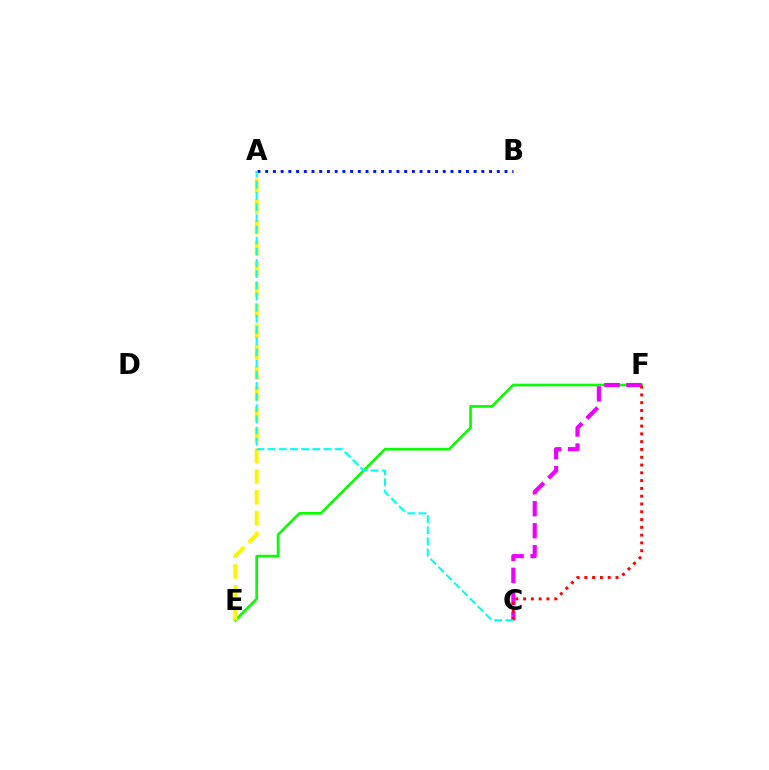{('E', 'F'): [{'color': '#08ff00', 'line_style': 'solid', 'thickness': 1.91}], ('A', 'E'): [{'color': '#fcf500', 'line_style': 'dashed', 'thickness': 2.82}], ('A', 'B'): [{'color': '#0010ff', 'line_style': 'dotted', 'thickness': 2.1}], ('C', 'F'): [{'color': '#ee00ff', 'line_style': 'dashed', 'thickness': 2.99}, {'color': '#ff0000', 'line_style': 'dotted', 'thickness': 2.12}], ('A', 'C'): [{'color': '#00fff6', 'line_style': 'dashed', 'thickness': 1.52}]}